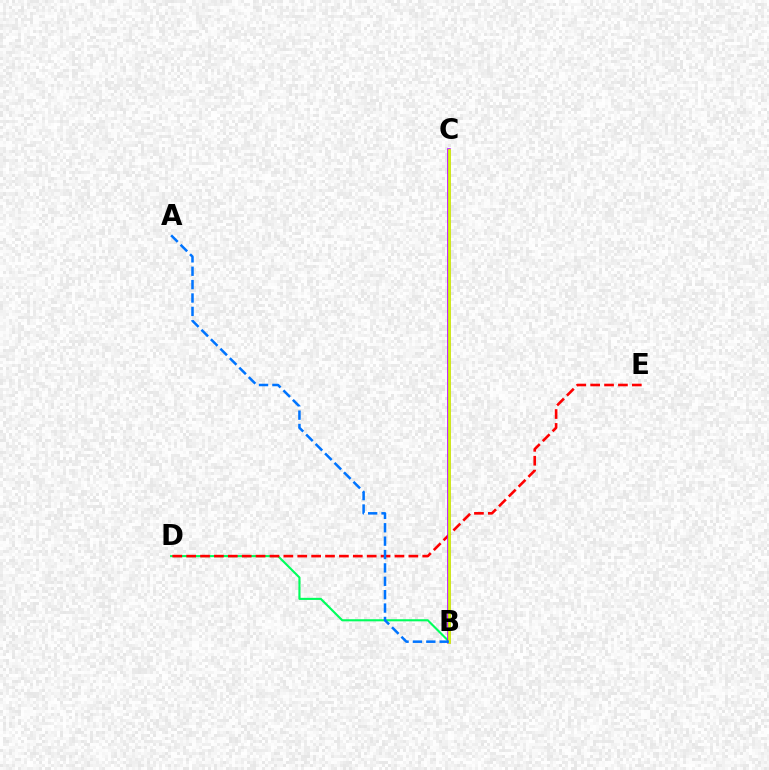{('B', 'D'): [{'color': '#00ff5c', 'line_style': 'solid', 'thickness': 1.52}], ('D', 'E'): [{'color': '#ff0000', 'line_style': 'dashed', 'thickness': 1.89}], ('B', 'C'): [{'color': '#b900ff', 'line_style': 'solid', 'thickness': 2.58}, {'color': '#d1ff00', 'line_style': 'solid', 'thickness': 1.97}], ('A', 'B'): [{'color': '#0074ff', 'line_style': 'dashed', 'thickness': 1.82}]}